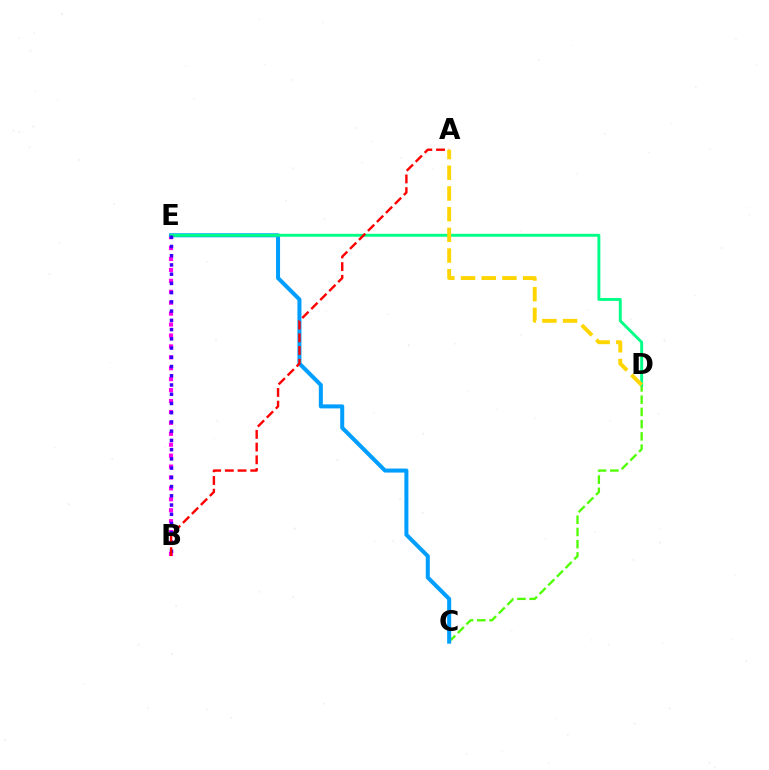{('B', 'E'): [{'color': '#ff00ed', 'line_style': 'dotted', 'thickness': 2.97}, {'color': '#3700ff', 'line_style': 'dotted', 'thickness': 2.51}], ('C', 'D'): [{'color': '#4fff00', 'line_style': 'dashed', 'thickness': 1.66}], ('C', 'E'): [{'color': '#009eff', 'line_style': 'solid', 'thickness': 2.9}], ('D', 'E'): [{'color': '#00ff86', 'line_style': 'solid', 'thickness': 2.09}], ('A', 'B'): [{'color': '#ff0000', 'line_style': 'dashed', 'thickness': 1.73}], ('A', 'D'): [{'color': '#ffd500', 'line_style': 'dashed', 'thickness': 2.81}]}